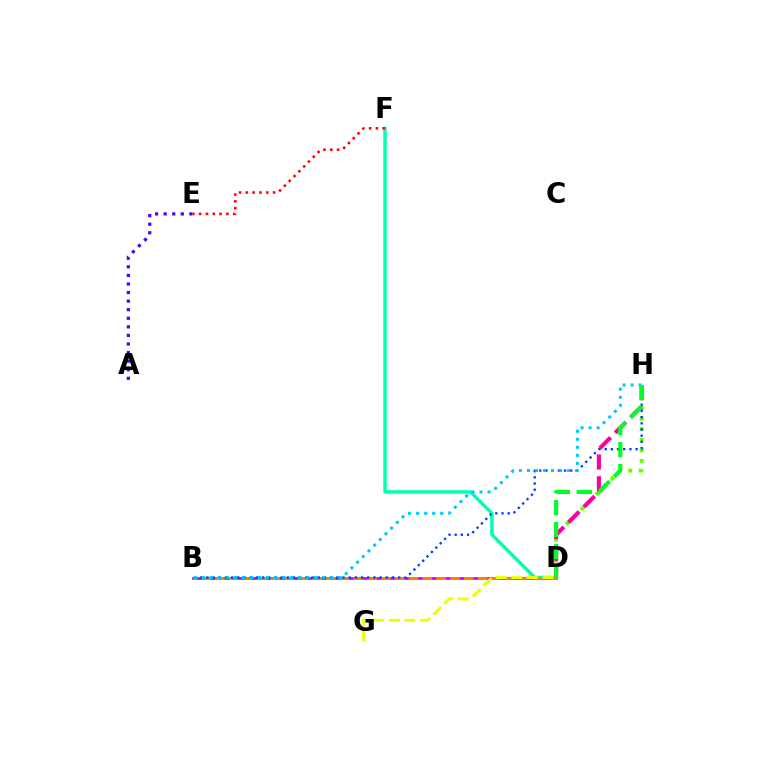{('B', 'D'): [{'color': '#d600ff', 'line_style': 'solid', 'thickness': 1.98}, {'color': '#ff8800', 'line_style': 'dashed', 'thickness': 1.88}], ('D', 'F'): [{'color': '#00ffaf', 'line_style': 'solid', 'thickness': 2.48}], ('A', 'E'): [{'color': '#4f00ff', 'line_style': 'dotted', 'thickness': 2.33}], ('D', 'H'): [{'color': '#66ff00', 'line_style': 'dotted', 'thickness': 2.87}, {'color': '#ff00a0', 'line_style': 'dashed', 'thickness': 2.96}, {'color': '#00ff27', 'line_style': 'dashed', 'thickness': 2.98}], ('B', 'H'): [{'color': '#003fff', 'line_style': 'dotted', 'thickness': 1.68}, {'color': '#00c7ff', 'line_style': 'dotted', 'thickness': 2.18}], ('D', 'G'): [{'color': '#eeff00', 'line_style': 'dashed', 'thickness': 2.12}], ('E', 'F'): [{'color': '#ff0000', 'line_style': 'dotted', 'thickness': 1.85}]}